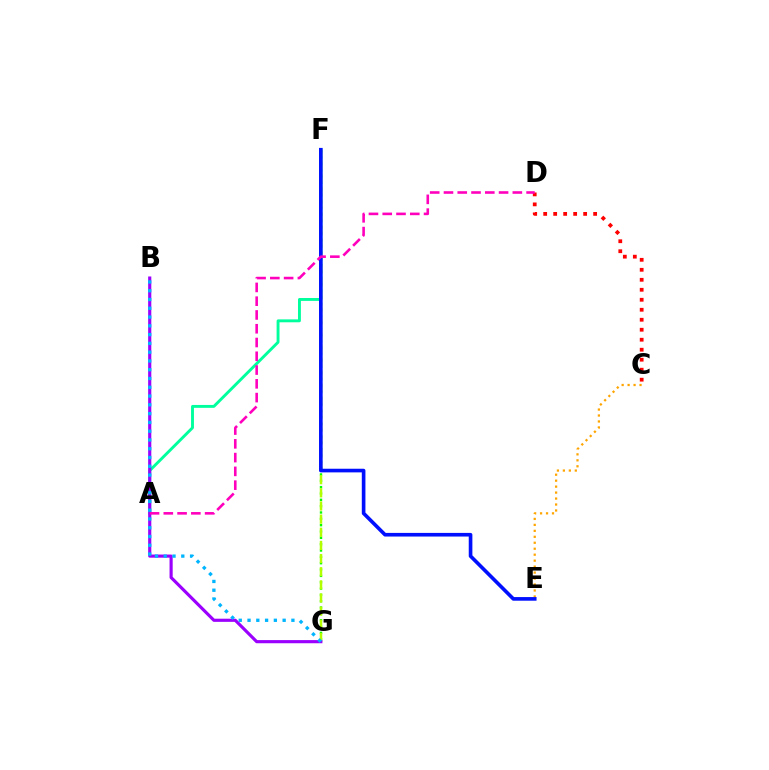{('A', 'F'): [{'color': '#00ff9d', 'line_style': 'solid', 'thickness': 2.09}], ('F', 'G'): [{'color': '#08ff00', 'line_style': 'dotted', 'thickness': 1.72}, {'color': '#b3ff00', 'line_style': 'dashed', 'thickness': 1.79}], ('C', 'D'): [{'color': '#ff0000', 'line_style': 'dotted', 'thickness': 2.71}], ('B', 'G'): [{'color': '#9b00ff', 'line_style': 'solid', 'thickness': 2.27}, {'color': '#00b5ff', 'line_style': 'dotted', 'thickness': 2.39}], ('C', 'E'): [{'color': '#ffa500', 'line_style': 'dotted', 'thickness': 1.62}], ('E', 'F'): [{'color': '#0010ff', 'line_style': 'solid', 'thickness': 2.62}], ('A', 'D'): [{'color': '#ff00bd', 'line_style': 'dashed', 'thickness': 1.87}]}